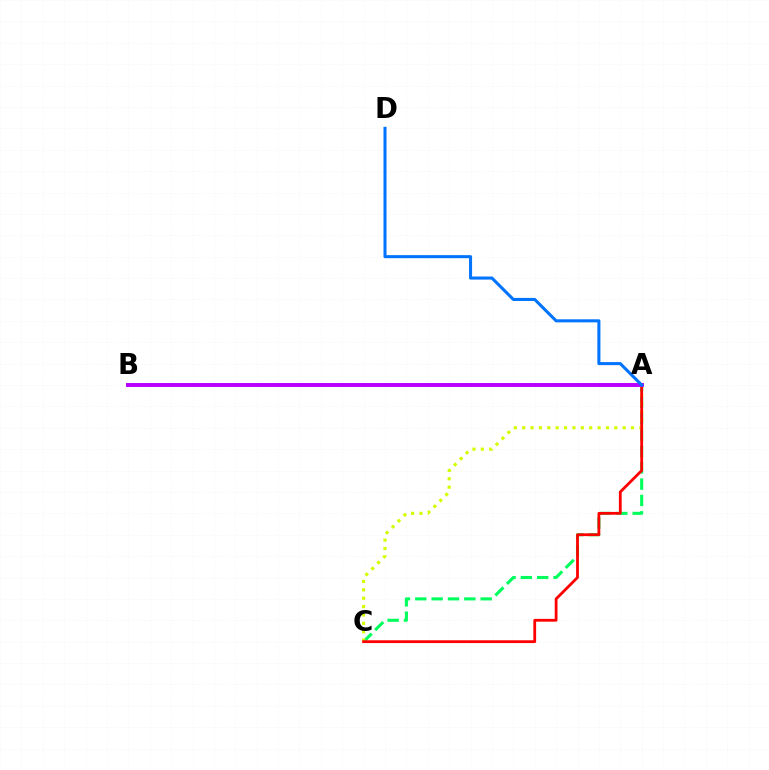{('A', 'C'): [{'color': '#00ff5c', 'line_style': 'dashed', 'thickness': 2.22}, {'color': '#d1ff00', 'line_style': 'dotted', 'thickness': 2.27}, {'color': '#ff0000', 'line_style': 'solid', 'thickness': 2.01}], ('A', 'B'): [{'color': '#b900ff', 'line_style': 'solid', 'thickness': 2.84}], ('A', 'D'): [{'color': '#0074ff', 'line_style': 'solid', 'thickness': 2.2}]}